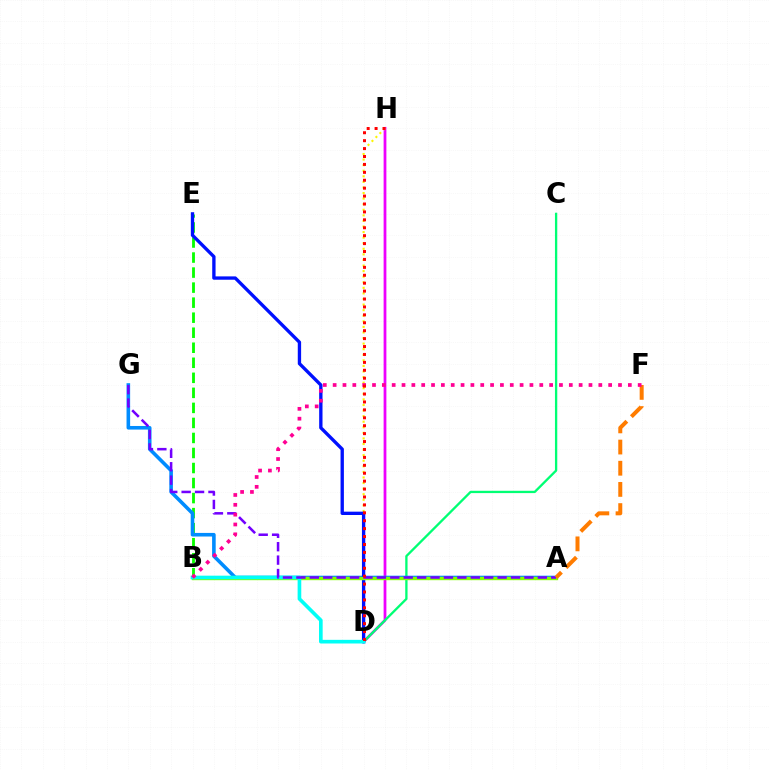{('B', 'E'): [{'color': '#08ff00', 'line_style': 'dashed', 'thickness': 2.04}], ('D', 'H'): [{'color': '#ee00ff', 'line_style': 'solid', 'thickness': 1.99}, {'color': '#fcf500', 'line_style': 'dotted', 'thickness': 1.52}, {'color': '#ff0000', 'line_style': 'dotted', 'thickness': 2.15}], ('C', 'D'): [{'color': '#00ff74', 'line_style': 'solid', 'thickness': 1.67}], ('A', 'G'): [{'color': '#008cff', 'line_style': 'solid', 'thickness': 2.59}, {'color': '#7200ff', 'line_style': 'dashed', 'thickness': 1.82}], ('D', 'E'): [{'color': '#0010ff', 'line_style': 'solid', 'thickness': 2.4}], ('A', 'B'): [{'color': '#84ff00', 'line_style': 'solid', 'thickness': 2.43}], ('B', 'D'): [{'color': '#00fff6', 'line_style': 'solid', 'thickness': 2.63}], ('A', 'F'): [{'color': '#ff7c00', 'line_style': 'dashed', 'thickness': 2.88}], ('B', 'F'): [{'color': '#ff0094', 'line_style': 'dotted', 'thickness': 2.67}]}